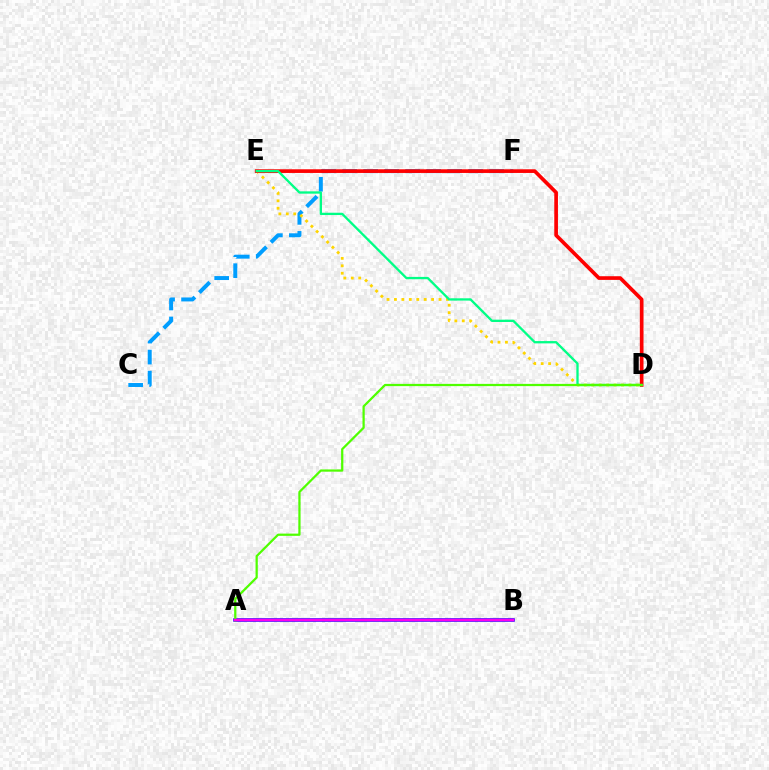{('C', 'F'): [{'color': '#009eff', 'line_style': 'dashed', 'thickness': 2.85}], ('A', 'B'): [{'color': '#3700ff', 'line_style': 'solid', 'thickness': 2.56}, {'color': '#ff00ed', 'line_style': 'solid', 'thickness': 1.69}], ('D', 'E'): [{'color': '#ffd500', 'line_style': 'dotted', 'thickness': 2.02}, {'color': '#ff0000', 'line_style': 'solid', 'thickness': 2.65}, {'color': '#00ff86', 'line_style': 'solid', 'thickness': 1.67}], ('A', 'D'): [{'color': '#4fff00', 'line_style': 'solid', 'thickness': 1.61}]}